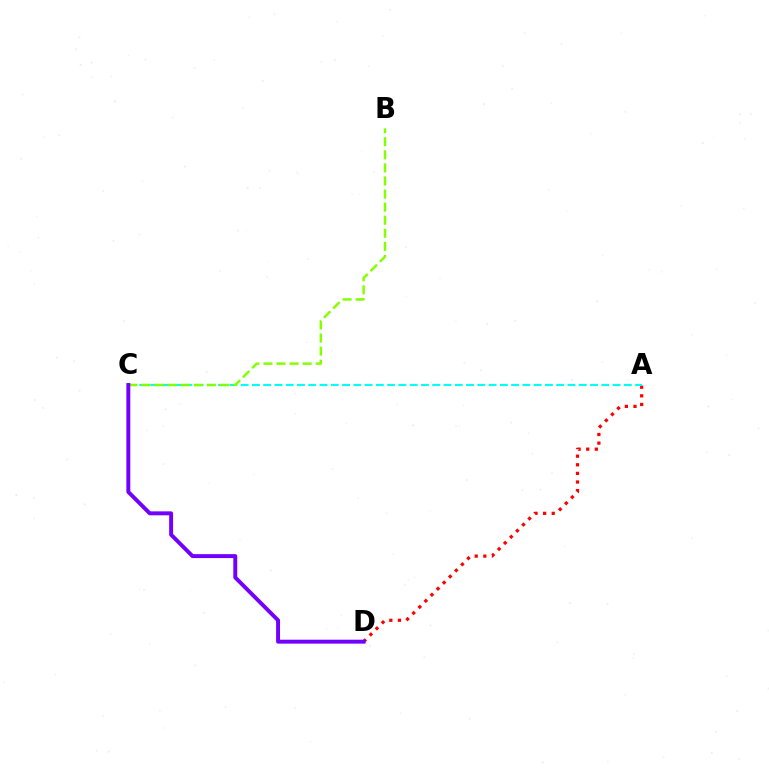{('A', 'D'): [{'color': '#ff0000', 'line_style': 'dotted', 'thickness': 2.34}], ('A', 'C'): [{'color': '#00fff6', 'line_style': 'dashed', 'thickness': 1.53}], ('B', 'C'): [{'color': '#84ff00', 'line_style': 'dashed', 'thickness': 1.78}], ('C', 'D'): [{'color': '#7200ff', 'line_style': 'solid', 'thickness': 2.83}]}